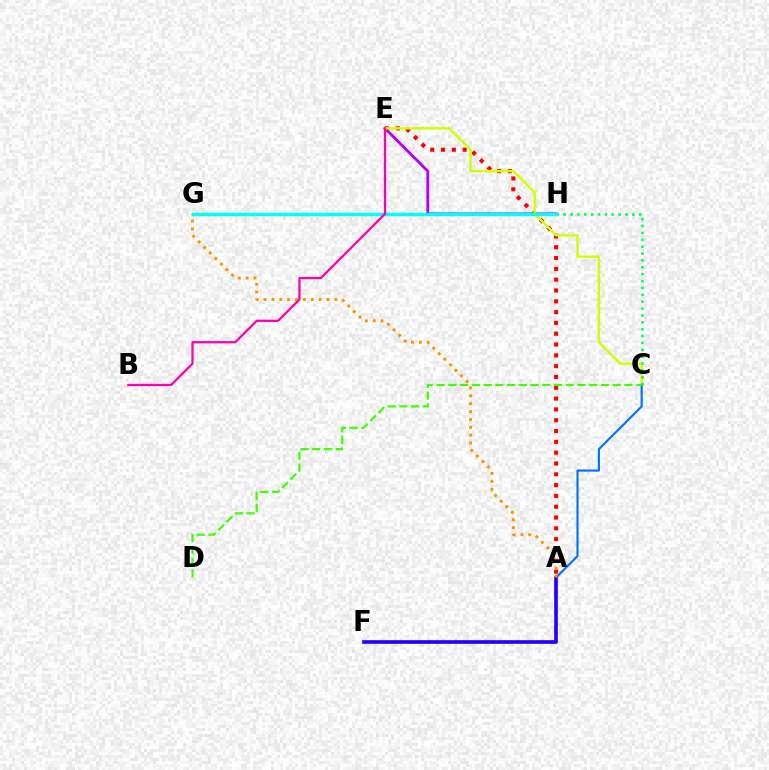{('E', 'H'): [{'color': '#b900ff', 'line_style': 'solid', 'thickness': 2.06}], ('A', 'E'): [{'color': '#ff0000', 'line_style': 'dotted', 'thickness': 2.94}], ('C', 'E'): [{'color': '#d1ff00', 'line_style': 'solid', 'thickness': 1.76}], ('A', 'C'): [{'color': '#0074ff', 'line_style': 'solid', 'thickness': 1.56}], ('A', 'F'): [{'color': '#2500ff', 'line_style': 'solid', 'thickness': 2.63}], ('C', 'D'): [{'color': '#3dff00', 'line_style': 'dashed', 'thickness': 1.59}], ('C', 'H'): [{'color': '#00ff5c', 'line_style': 'dotted', 'thickness': 1.87}], ('A', 'G'): [{'color': '#ff9400', 'line_style': 'dotted', 'thickness': 2.14}], ('G', 'H'): [{'color': '#00fff6', 'line_style': 'solid', 'thickness': 2.48}], ('B', 'E'): [{'color': '#ff00ac', 'line_style': 'solid', 'thickness': 1.63}]}